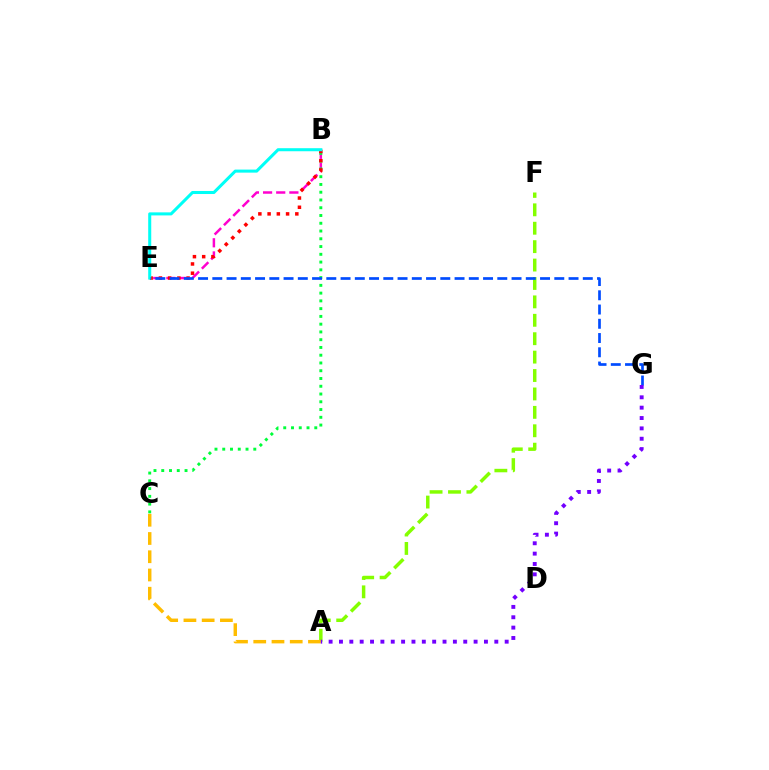{('B', 'E'): [{'color': '#ff00cf', 'line_style': 'dashed', 'thickness': 1.79}, {'color': '#ff0000', 'line_style': 'dotted', 'thickness': 2.51}, {'color': '#00fff6', 'line_style': 'solid', 'thickness': 2.19}], ('B', 'C'): [{'color': '#00ff39', 'line_style': 'dotted', 'thickness': 2.11}], ('A', 'F'): [{'color': '#84ff00', 'line_style': 'dashed', 'thickness': 2.5}], ('A', 'C'): [{'color': '#ffbd00', 'line_style': 'dashed', 'thickness': 2.48}], ('E', 'G'): [{'color': '#004bff', 'line_style': 'dashed', 'thickness': 1.94}], ('A', 'G'): [{'color': '#7200ff', 'line_style': 'dotted', 'thickness': 2.81}]}